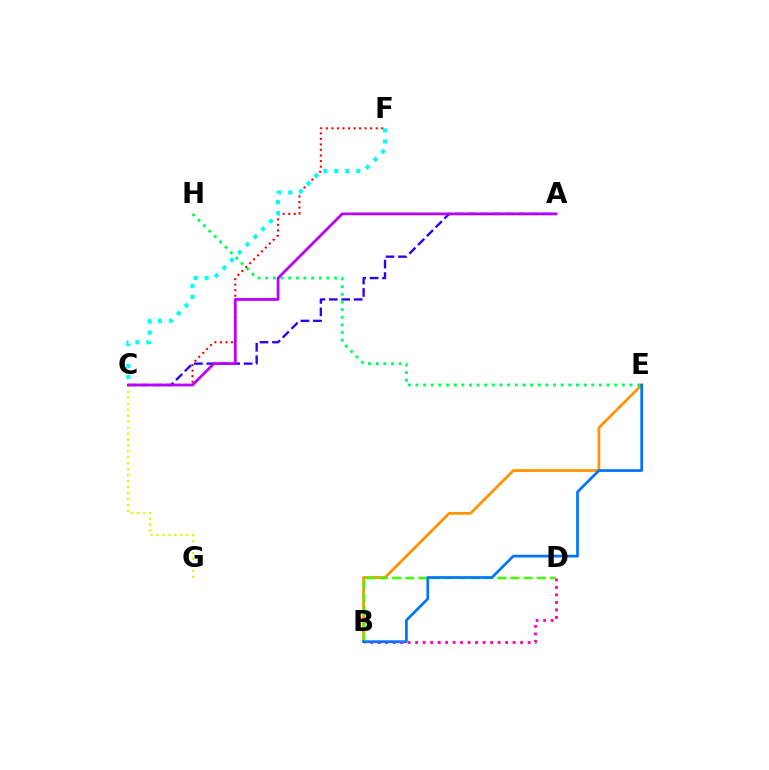{('C', 'F'): [{'color': '#ff0000', 'line_style': 'dotted', 'thickness': 1.5}, {'color': '#00fff6', 'line_style': 'dotted', 'thickness': 2.98}], ('B', 'D'): [{'color': '#ff00ac', 'line_style': 'dotted', 'thickness': 2.04}, {'color': '#3dff00', 'line_style': 'dashed', 'thickness': 1.79}], ('A', 'C'): [{'color': '#2500ff', 'line_style': 'dashed', 'thickness': 1.69}, {'color': '#b900ff', 'line_style': 'solid', 'thickness': 1.98}], ('B', 'E'): [{'color': '#ff9400', 'line_style': 'solid', 'thickness': 1.99}, {'color': '#0074ff', 'line_style': 'solid', 'thickness': 1.95}], ('E', 'H'): [{'color': '#00ff5c', 'line_style': 'dotted', 'thickness': 2.08}], ('C', 'G'): [{'color': '#d1ff00', 'line_style': 'dotted', 'thickness': 1.62}]}